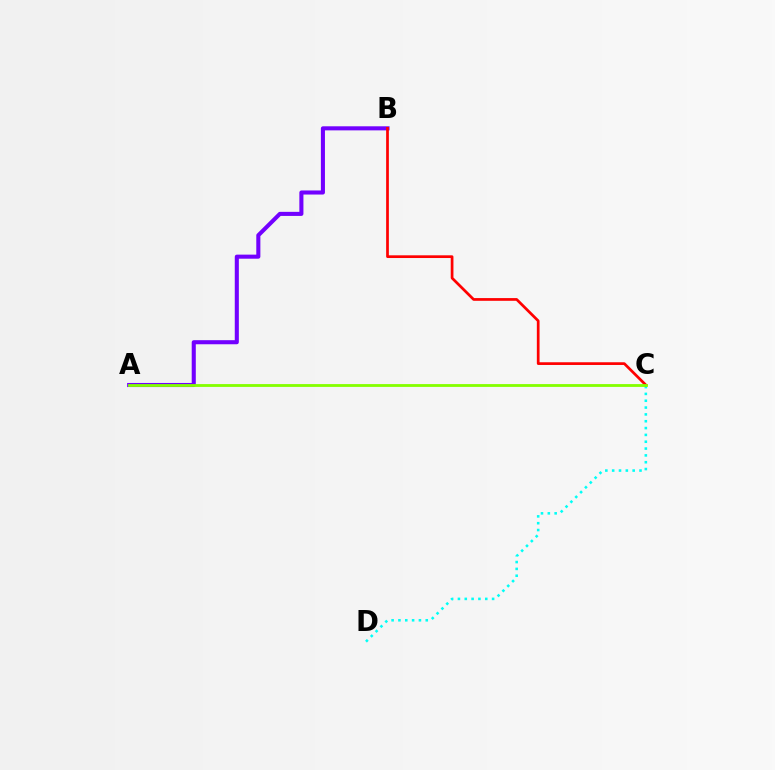{('A', 'B'): [{'color': '#7200ff', 'line_style': 'solid', 'thickness': 2.93}], ('C', 'D'): [{'color': '#00fff6', 'line_style': 'dotted', 'thickness': 1.86}], ('B', 'C'): [{'color': '#ff0000', 'line_style': 'solid', 'thickness': 1.96}], ('A', 'C'): [{'color': '#84ff00', 'line_style': 'solid', 'thickness': 2.03}]}